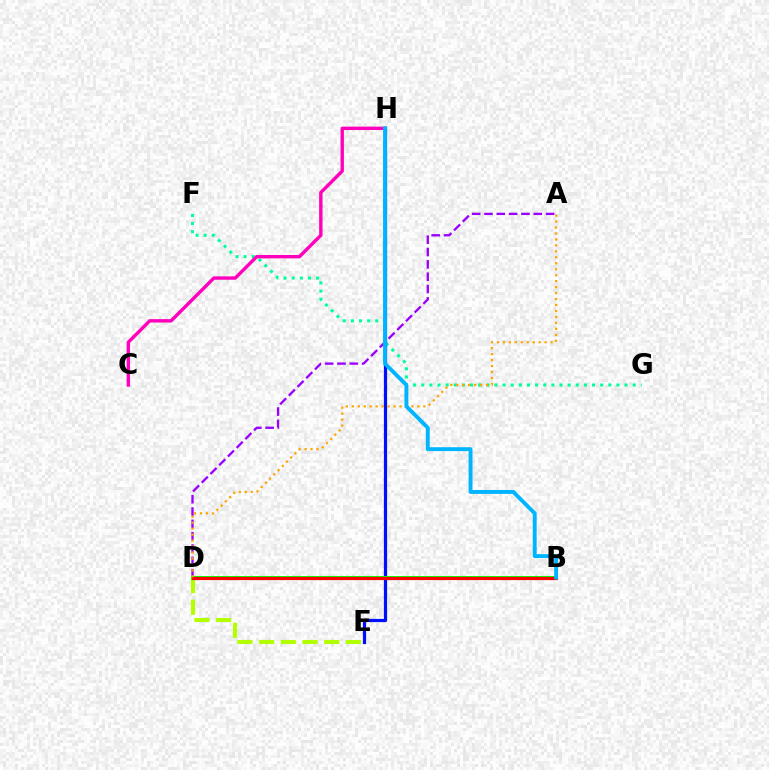{('F', 'G'): [{'color': '#00ff9d', 'line_style': 'dotted', 'thickness': 2.21}], ('E', 'H'): [{'color': '#0010ff', 'line_style': 'solid', 'thickness': 2.31}], ('D', 'E'): [{'color': '#b3ff00', 'line_style': 'dashed', 'thickness': 2.94}], ('A', 'D'): [{'color': '#9b00ff', 'line_style': 'dashed', 'thickness': 1.67}, {'color': '#ffa500', 'line_style': 'dotted', 'thickness': 1.62}], ('B', 'D'): [{'color': '#08ff00', 'line_style': 'solid', 'thickness': 2.88}, {'color': '#ff0000', 'line_style': 'solid', 'thickness': 2.3}], ('C', 'H'): [{'color': '#ff00bd', 'line_style': 'solid', 'thickness': 2.44}], ('B', 'H'): [{'color': '#00b5ff', 'line_style': 'solid', 'thickness': 2.8}]}